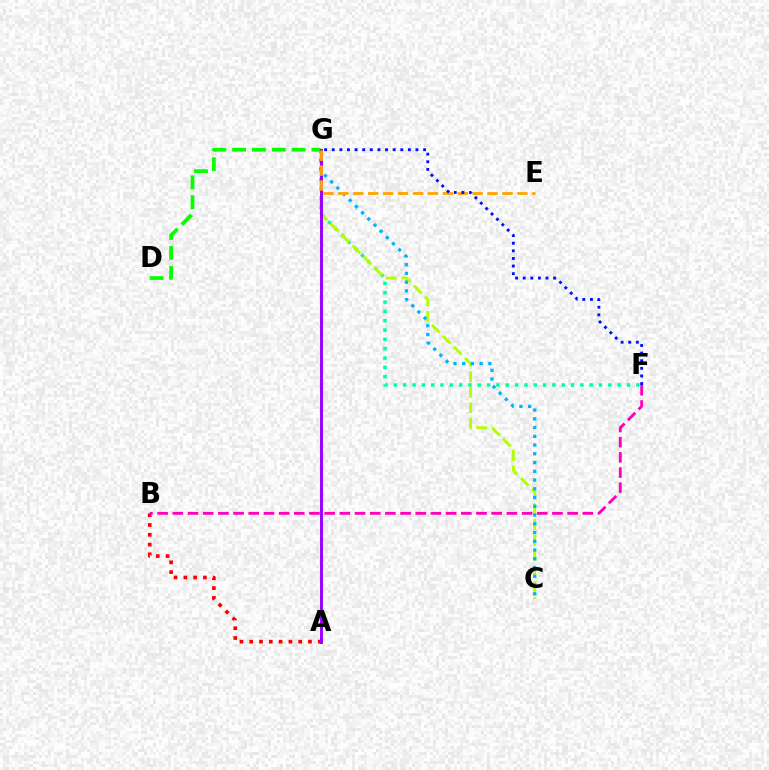{('A', 'B'): [{'color': '#ff0000', 'line_style': 'dotted', 'thickness': 2.66}], ('F', 'G'): [{'color': '#00ff9d', 'line_style': 'dotted', 'thickness': 2.53}, {'color': '#0010ff', 'line_style': 'dotted', 'thickness': 2.07}], ('C', 'G'): [{'color': '#b3ff00', 'line_style': 'dashed', 'thickness': 2.12}, {'color': '#00b5ff', 'line_style': 'dotted', 'thickness': 2.38}], ('D', 'G'): [{'color': '#08ff00', 'line_style': 'dashed', 'thickness': 2.69}], ('B', 'F'): [{'color': '#ff00bd', 'line_style': 'dashed', 'thickness': 2.06}], ('A', 'G'): [{'color': '#9b00ff', 'line_style': 'solid', 'thickness': 2.11}], ('E', 'G'): [{'color': '#ffa500', 'line_style': 'dashed', 'thickness': 2.03}]}